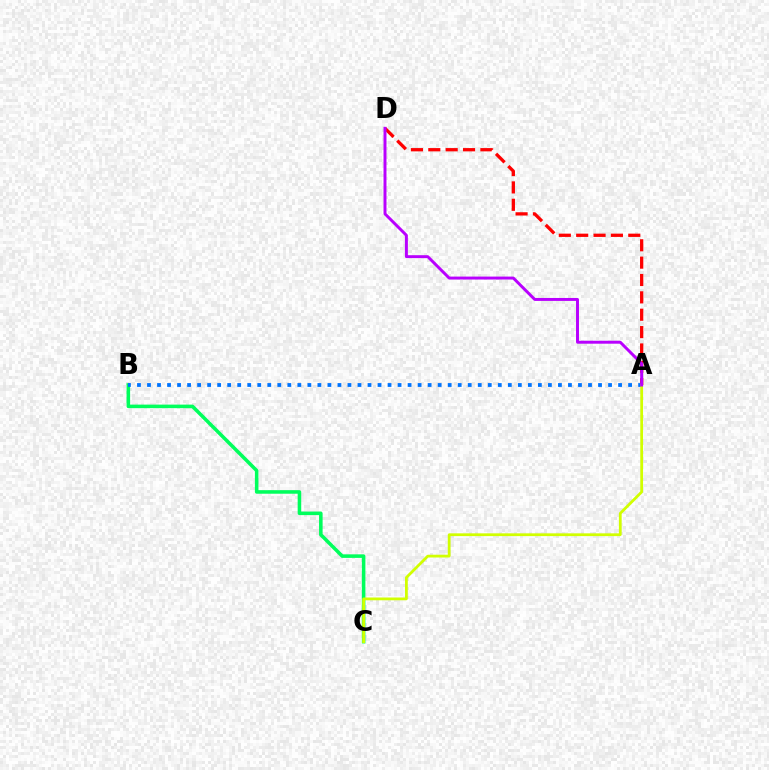{('A', 'D'): [{'color': '#ff0000', 'line_style': 'dashed', 'thickness': 2.36}, {'color': '#b900ff', 'line_style': 'solid', 'thickness': 2.12}], ('B', 'C'): [{'color': '#00ff5c', 'line_style': 'solid', 'thickness': 2.56}], ('A', 'B'): [{'color': '#0074ff', 'line_style': 'dotted', 'thickness': 2.72}], ('A', 'C'): [{'color': '#d1ff00', 'line_style': 'solid', 'thickness': 2.0}]}